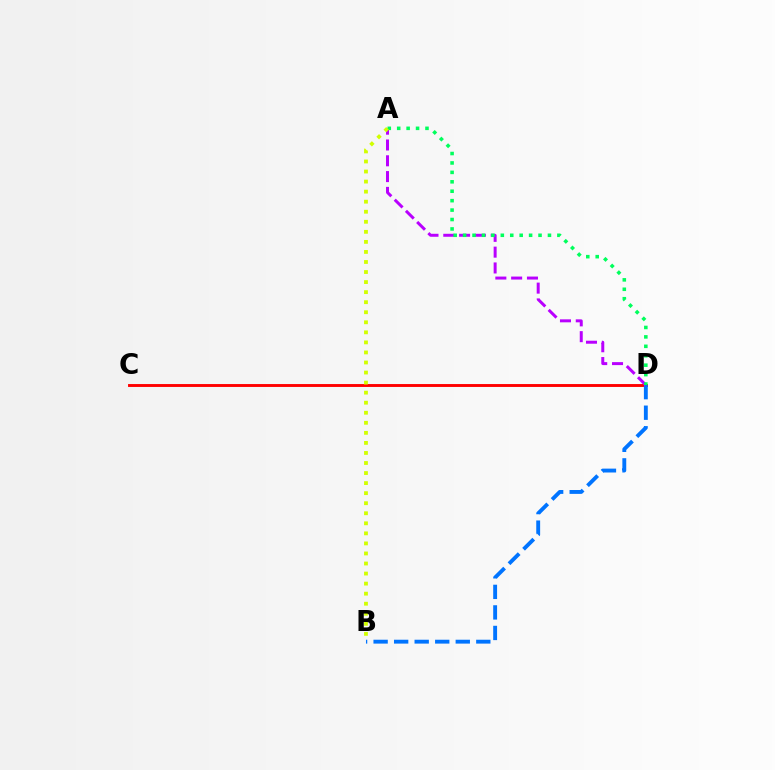{('C', 'D'): [{'color': '#ff0000', 'line_style': 'solid', 'thickness': 2.09}], ('B', 'D'): [{'color': '#0074ff', 'line_style': 'dashed', 'thickness': 2.79}], ('A', 'D'): [{'color': '#b900ff', 'line_style': 'dashed', 'thickness': 2.15}, {'color': '#00ff5c', 'line_style': 'dotted', 'thickness': 2.56}], ('A', 'B'): [{'color': '#d1ff00', 'line_style': 'dotted', 'thickness': 2.73}]}